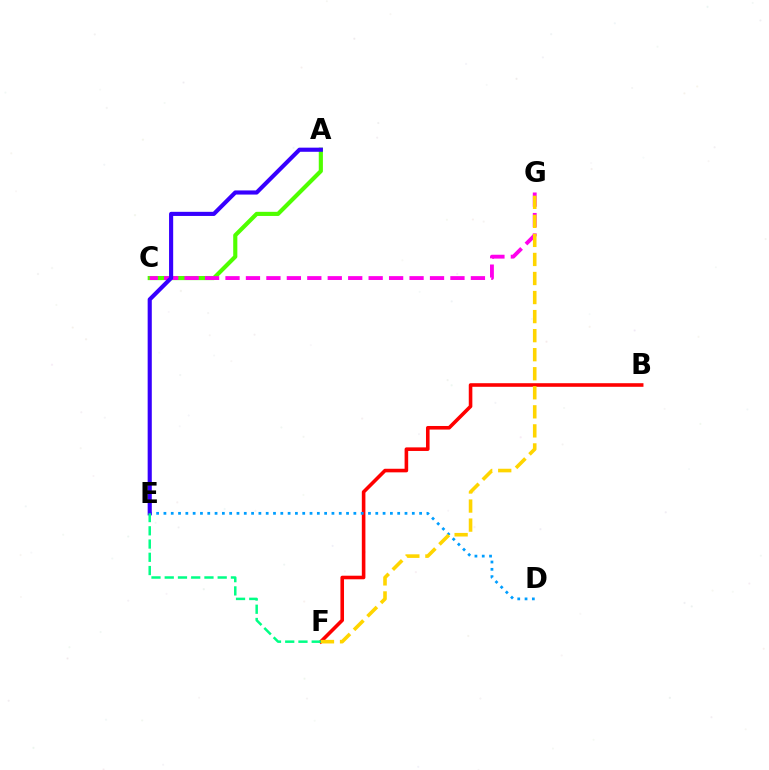{('B', 'F'): [{'color': '#ff0000', 'line_style': 'solid', 'thickness': 2.58}], ('A', 'C'): [{'color': '#4fff00', 'line_style': 'solid', 'thickness': 2.98}], ('C', 'G'): [{'color': '#ff00ed', 'line_style': 'dashed', 'thickness': 2.78}], ('D', 'E'): [{'color': '#009eff', 'line_style': 'dotted', 'thickness': 1.98}], ('A', 'E'): [{'color': '#3700ff', 'line_style': 'solid', 'thickness': 2.97}], ('F', 'G'): [{'color': '#ffd500', 'line_style': 'dashed', 'thickness': 2.59}], ('E', 'F'): [{'color': '#00ff86', 'line_style': 'dashed', 'thickness': 1.8}]}